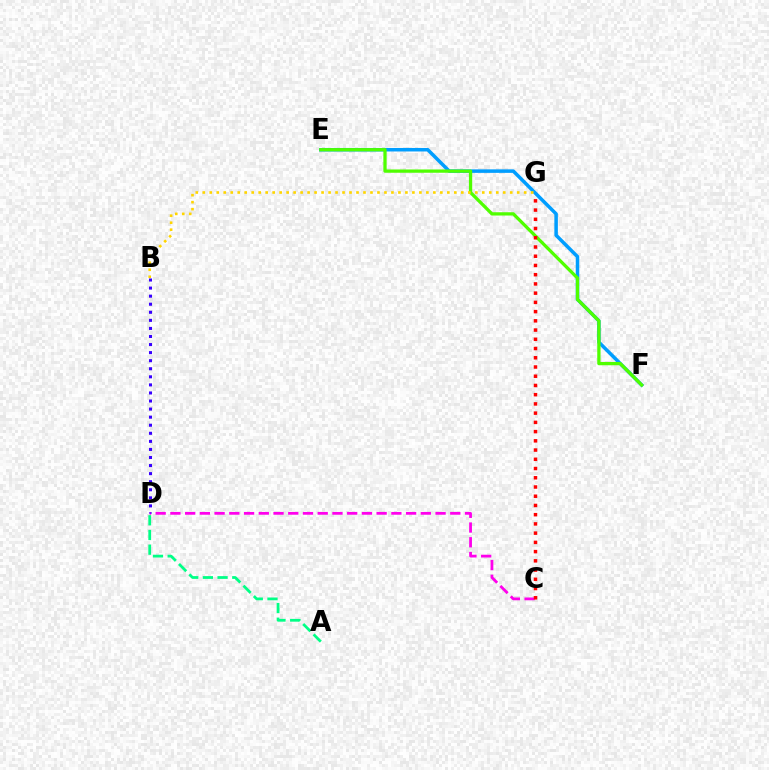{('E', 'F'): [{'color': '#009eff', 'line_style': 'solid', 'thickness': 2.53}, {'color': '#4fff00', 'line_style': 'solid', 'thickness': 2.36}], ('B', 'G'): [{'color': '#ffd500', 'line_style': 'dotted', 'thickness': 1.9}], ('A', 'D'): [{'color': '#00ff86', 'line_style': 'dashed', 'thickness': 2.0}], ('C', 'D'): [{'color': '#ff00ed', 'line_style': 'dashed', 'thickness': 2.0}], ('C', 'G'): [{'color': '#ff0000', 'line_style': 'dotted', 'thickness': 2.51}], ('B', 'D'): [{'color': '#3700ff', 'line_style': 'dotted', 'thickness': 2.19}]}